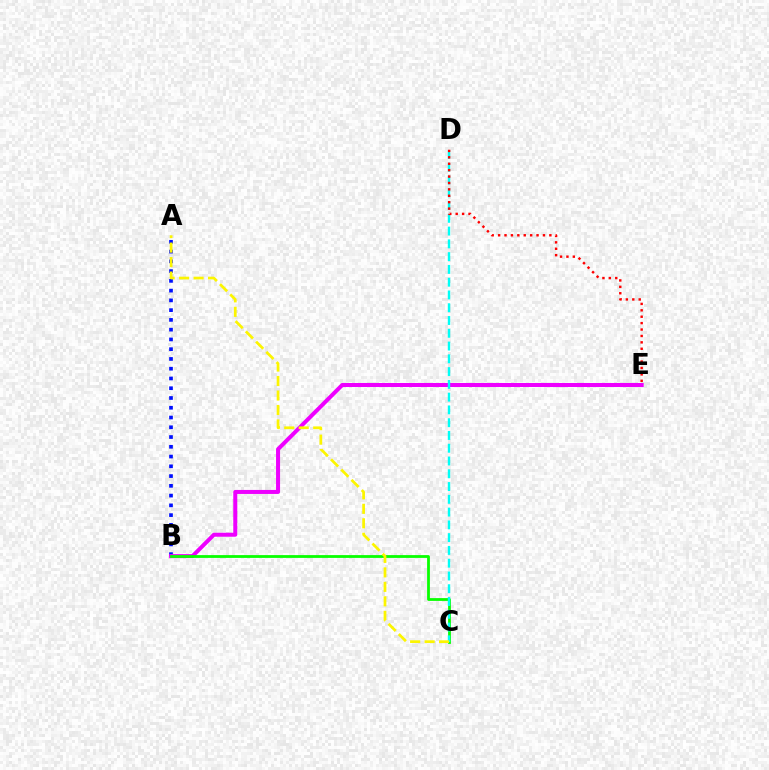{('A', 'B'): [{'color': '#0010ff', 'line_style': 'dotted', 'thickness': 2.65}], ('B', 'E'): [{'color': '#ee00ff', 'line_style': 'solid', 'thickness': 2.89}], ('B', 'C'): [{'color': '#08ff00', 'line_style': 'solid', 'thickness': 2.01}], ('C', 'D'): [{'color': '#00fff6', 'line_style': 'dashed', 'thickness': 1.74}], ('D', 'E'): [{'color': '#ff0000', 'line_style': 'dotted', 'thickness': 1.74}], ('A', 'C'): [{'color': '#fcf500', 'line_style': 'dashed', 'thickness': 1.97}]}